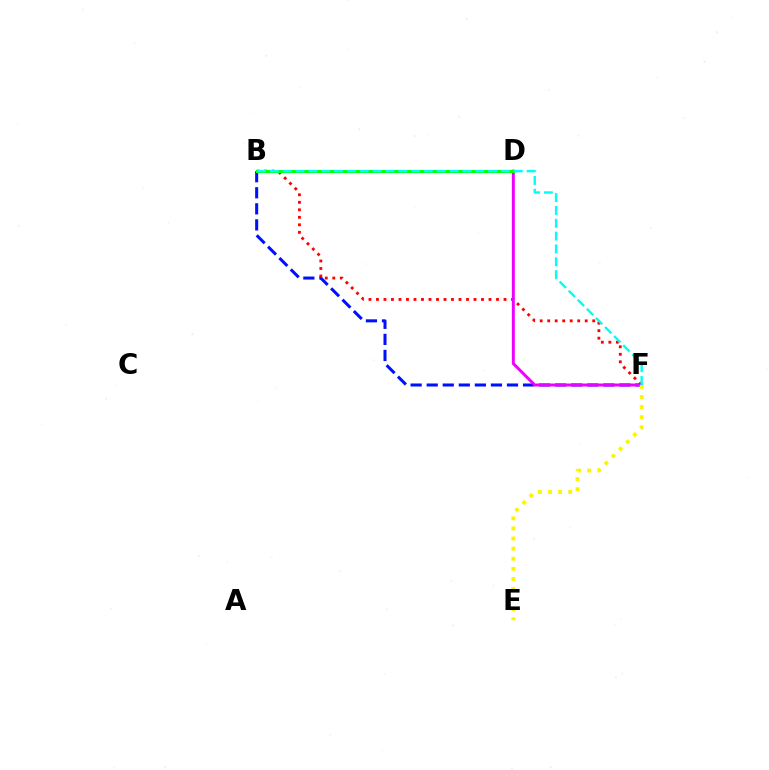{('B', 'F'): [{'color': '#0010ff', 'line_style': 'dashed', 'thickness': 2.18}, {'color': '#ff0000', 'line_style': 'dotted', 'thickness': 2.04}, {'color': '#00fff6', 'line_style': 'dashed', 'thickness': 1.75}], ('D', 'F'): [{'color': '#ee00ff', 'line_style': 'solid', 'thickness': 2.12}], ('B', 'D'): [{'color': '#08ff00', 'line_style': 'solid', 'thickness': 2.18}], ('E', 'F'): [{'color': '#fcf500', 'line_style': 'dotted', 'thickness': 2.74}]}